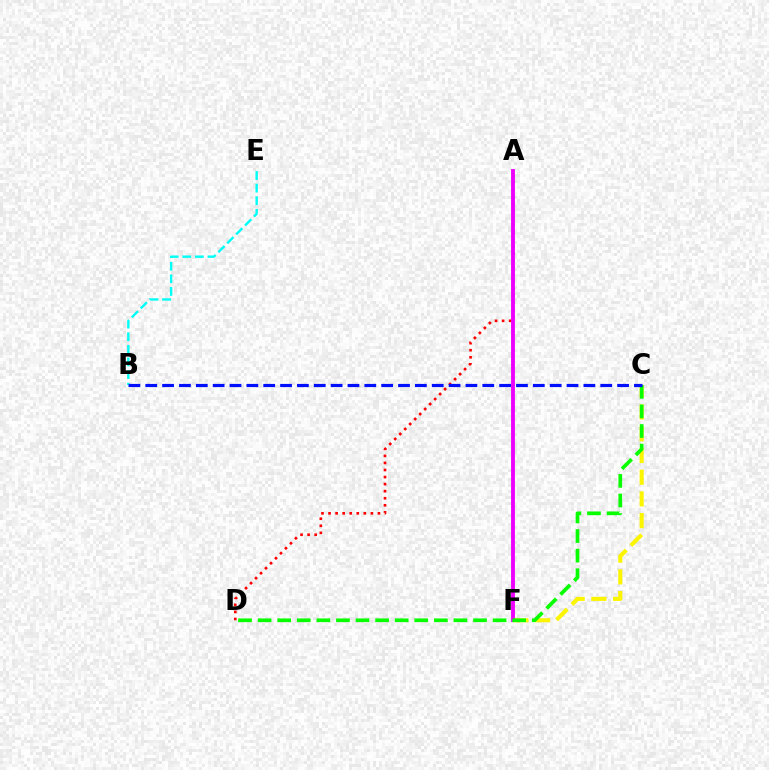{('C', 'F'): [{'color': '#fcf500', 'line_style': 'dashed', 'thickness': 2.95}], ('A', 'D'): [{'color': '#ff0000', 'line_style': 'dotted', 'thickness': 1.92}], ('A', 'F'): [{'color': '#ee00ff', 'line_style': 'solid', 'thickness': 2.78}], ('B', 'E'): [{'color': '#00fff6', 'line_style': 'dashed', 'thickness': 1.71}], ('C', 'D'): [{'color': '#08ff00', 'line_style': 'dashed', 'thickness': 2.66}], ('B', 'C'): [{'color': '#0010ff', 'line_style': 'dashed', 'thickness': 2.29}]}